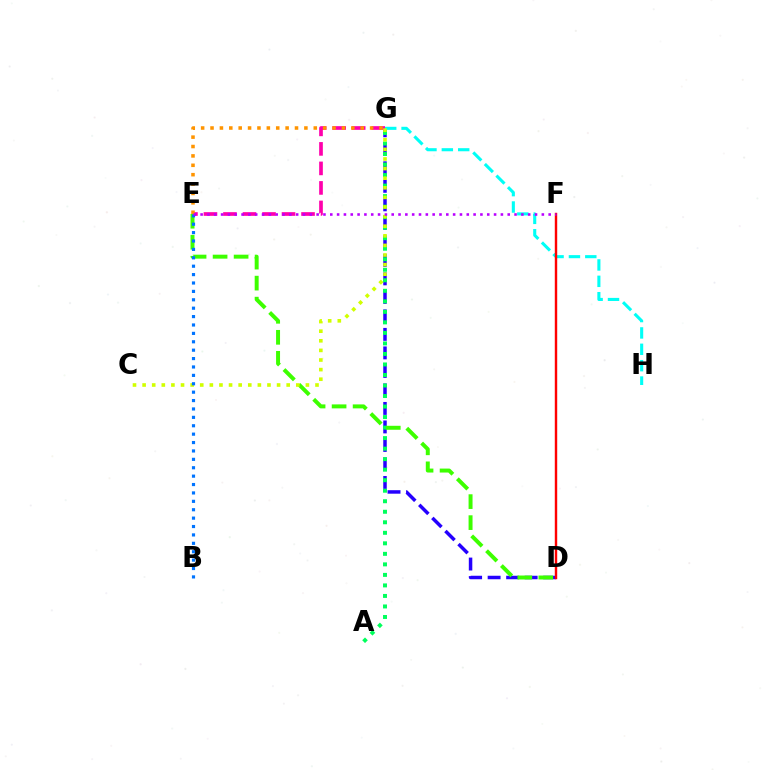{('D', 'G'): [{'color': '#2500ff', 'line_style': 'dashed', 'thickness': 2.51}], ('G', 'H'): [{'color': '#00fff6', 'line_style': 'dashed', 'thickness': 2.22}], ('E', 'G'): [{'color': '#ff00ac', 'line_style': 'dashed', 'thickness': 2.65}, {'color': '#ff9400', 'line_style': 'dotted', 'thickness': 2.55}], ('A', 'G'): [{'color': '#00ff5c', 'line_style': 'dotted', 'thickness': 2.86}], ('D', 'E'): [{'color': '#3dff00', 'line_style': 'dashed', 'thickness': 2.85}], ('C', 'G'): [{'color': '#d1ff00', 'line_style': 'dotted', 'thickness': 2.61}], ('D', 'F'): [{'color': '#ff0000', 'line_style': 'solid', 'thickness': 1.74}], ('B', 'E'): [{'color': '#0074ff', 'line_style': 'dotted', 'thickness': 2.28}], ('E', 'F'): [{'color': '#b900ff', 'line_style': 'dotted', 'thickness': 1.85}]}